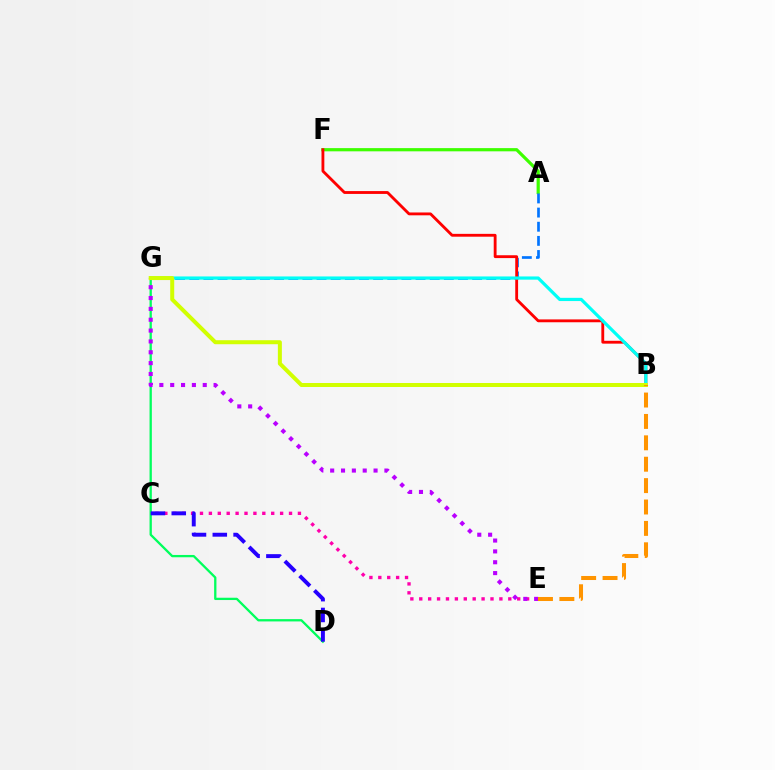{('C', 'E'): [{'color': '#ff00ac', 'line_style': 'dotted', 'thickness': 2.42}], ('D', 'G'): [{'color': '#00ff5c', 'line_style': 'solid', 'thickness': 1.66}], ('A', 'F'): [{'color': '#3dff00', 'line_style': 'solid', 'thickness': 2.3}], ('C', 'D'): [{'color': '#2500ff', 'line_style': 'dashed', 'thickness': 2.83}], ('A', 'G'): [{'color': '#0074ff', 'line_style': 'dashed', 'thickness': 1.92}], ('E', 'G'): [{'color': '#b900ff', 'line_style': 'dotted', 'thickness': 2.95}], ('B', 'F'): [{'color': '#ff0000', 'line_style': 'solid', 'thickness': 2.05}], ('B', 'G'): [{'color': '#00fff6', 'line_style': 'solid', 'thickness': 2.31}, {'color': '#d1ff00', 'line_style': 'solid', 'thickness': 2.88}], ('B', 'E'): [{'color': '#ff9400', 'line_style': 'dashed', 'thickness': 2.91}]}